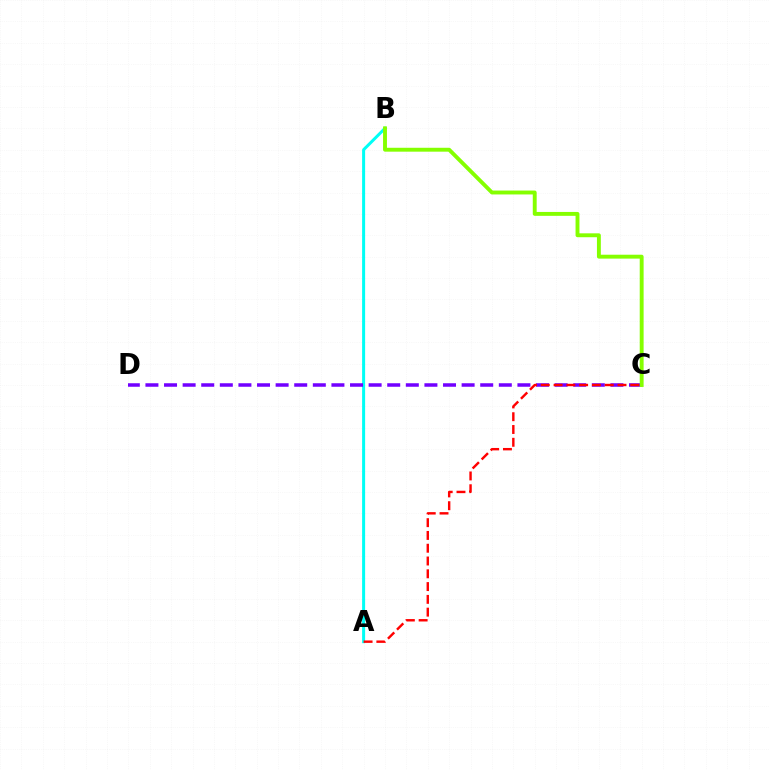{('A', 'B'): [{'color': '#00fff6', 'line_style': 'solid', 'thickness': 2.17}], ('C', 'D'): [{'color': '#7200ff', 'line_style': 'dashed', 'thickness': 2.53}], ('B', 'C'): [{'color': '#84ff00', 'line_style': 'solid', 'thickness': 2.81}], ('A', 'C'): [{'color': '#ff0000', 'line_style': 'dashed', 'thickness': 1.74}]}